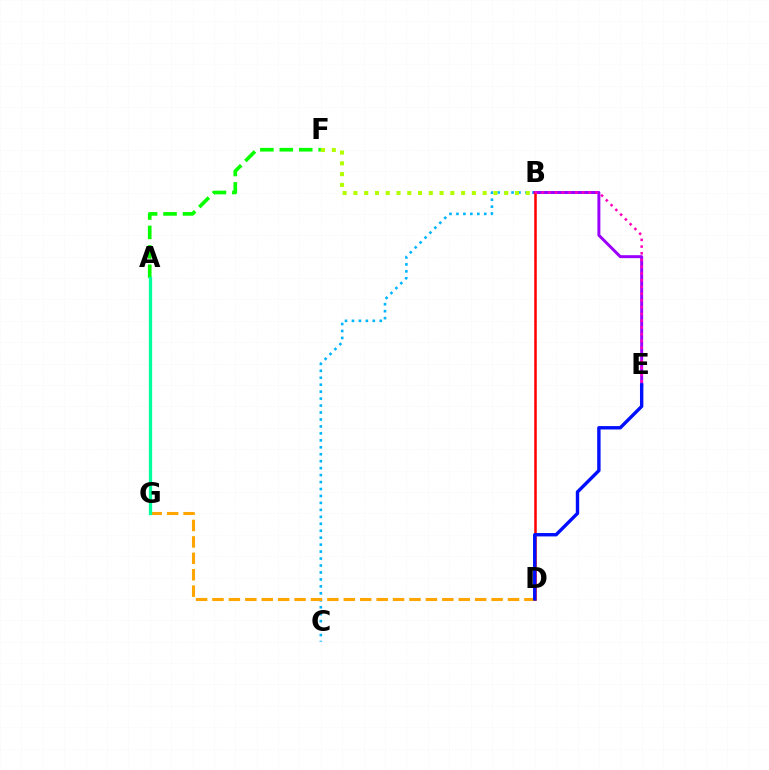{('B', 'C'): [{'color': '#00b5ff', 'line_style': 'dotted', 'thickness': 1.89}], ('B', 'E'): [{'color': '#9b00ff', 'line_style': 'solid', 'thickness': 2.13}, {'color': '#ff00bd', 'line_style': 'dotted', 'thickness': 1.83}], ('D', 'G'): [{'color': '#ffa500', 'line_style': 'dashed', 'thickness': 2.23}], ('B', 'D'): [{'color': '#ff0000', 'line_style': 'solid', 'thickness': 1.82}], ('A', 'F'): [{'color': '#08ff00', 'line_style': 'dashed', 'thickness': 2.64}], ('D', 'E'): [{'color': '#0010ff', 'line_style': 'solid', 'thickness': 2.44}], ('A', 'G'): [{'color': '#00ff9d', 'line_style': 'solid', 'thickness': 2.37}], ('B', 'F'): [{'color': '#b3ff00', 'line_style': 'dotted', 'thickness': 2.93}]}